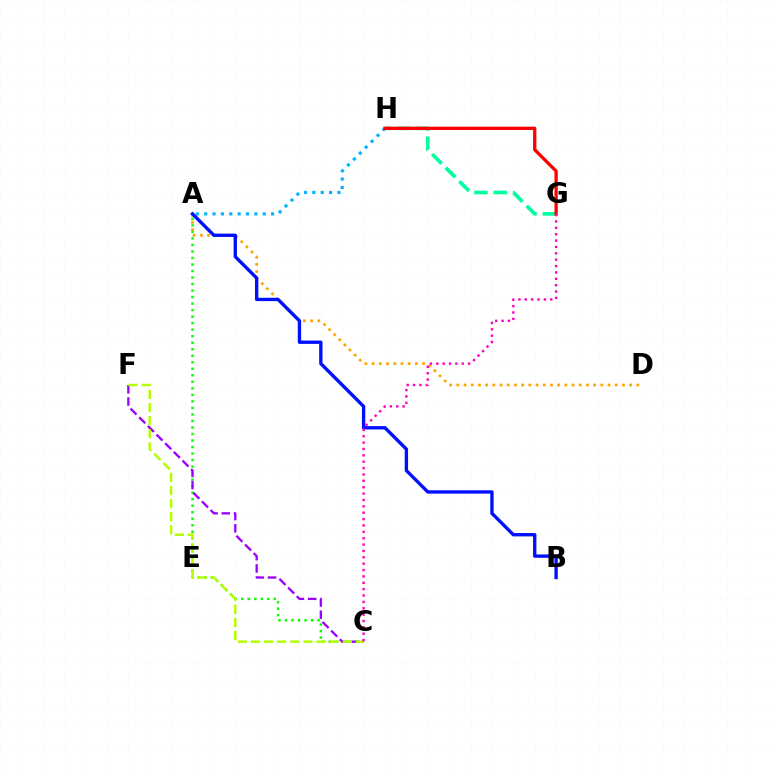{('G', 'H'): [{'color': '#00ff9d', 'line_style': 'dashed', 'thickness': 2.63}, {'color': '#ff0000', 'line_style': 'solid', 'thickness': 2.37}], ('A', 'C'): [{'color': '#08ff00', 'line_style': 'dotted', 'thickness': 1.77}], ('A', 'D'): [{'color': '#ffa500', 'line_style': 'dotted', 'thickness': 1.96}], ('C', 'F'): [{'color': '#9b00ff', 'line_style': 'dashed', 'thickness': 1.66}, {'color': '#b3ff00', 'line_style': 'dashed', 'thickness': 1.78}], ('A', 'H'): [{'color': '#00b5ff', 'line_style': 'dotted', 'thickness': 2.27}], ('A', 'B'): [{'color': '#0010ff', 'line_style': 'solid', 'thickness': 2.42}], ('C', 'G'): [{'color': '#ff00bd', 'line_style': 'dotted', 'thickness': 1.73}]}